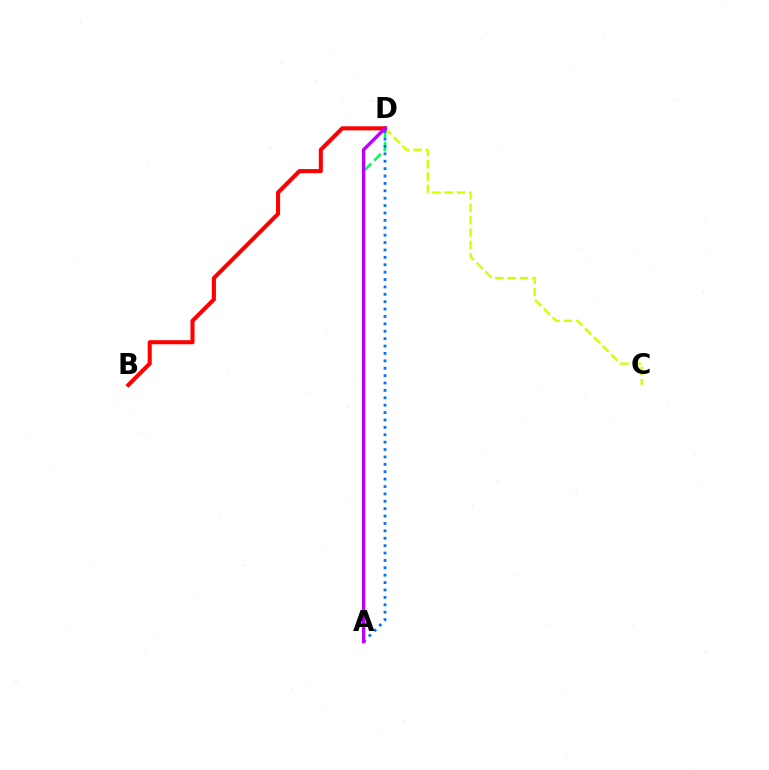{('C', 'D'): [{'color': '#d1ff00', 'line_style': 'dashed', 'thickness': 1.68}], ('A', 'D'): [{'color': '#00ff5c', 'line_style': 'dashed', 'thickness': 1.85}, {'color': '#0074ff', 'line_style': 'dotted', 'thickness': 2.01}, {'color': '#b900ff', 'line_style': 'solid', 'thickness': 2.41}], ('B', 'D'): [{'color': '#ff0000', 'line_style': 'solid', 'thickness': 2.93}]}